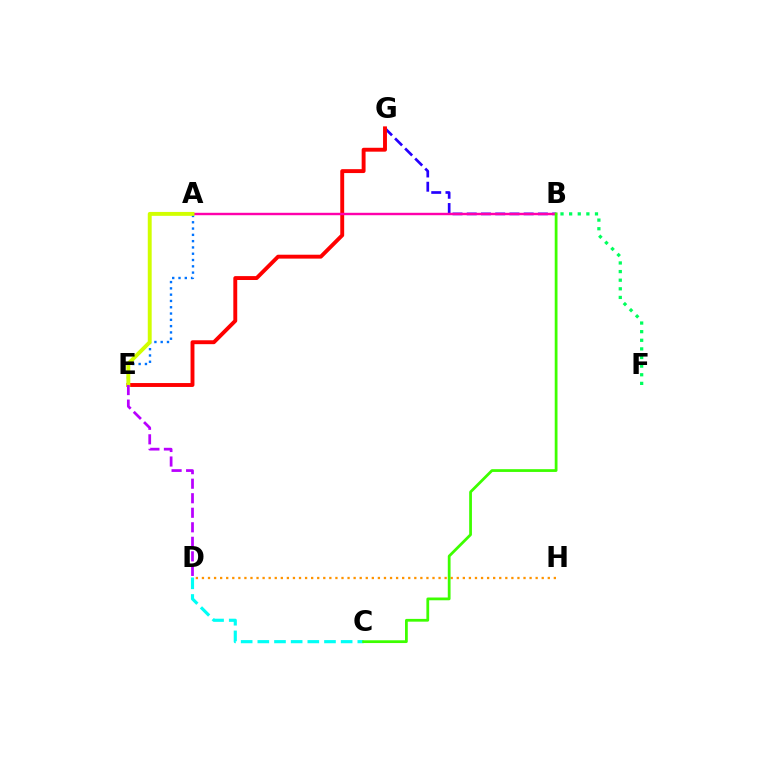{('C', 'D'): [{'color': '#00fff6', 'line_style': 'dashed', 'thickness': 2.26}], ('B', 'G'): [{'color': '#2500ff', 'line_style': 'dashed', 'thickness': 1.93}], ('A', 'E'): [{'color': '#0074ff', 'line_style': 'dotted', 'thickness': 1.71}, {'color': '#d1ff00', 'line_style': 'solid', 'thickness': 2.81}], ('D', 'H'): [{'color': '#ff9400', 'line_style': 'dotted', 'thickness': 1.65}], ('E', 'G'): [{'color': '#ff0000', 'line_style': 'solid', 'thickness': 2.81}], ('A', 'B'): [{'color': '#ff00ac', 'line_style': 'solid', 'thickness': 1.74}], ('B', 'C'): [{'color': '#3dff00', 'line_style': 'solid', 'thickness': 1.99}], ('D', 'E'): [{'color': '#b900ff', 'line_style': 'dashed', 'thickness': 1.97}], ('B', 'F'): [{'color': '#00ff5c', 'line_style': 'dotted', 'thickness': 2.34}]}